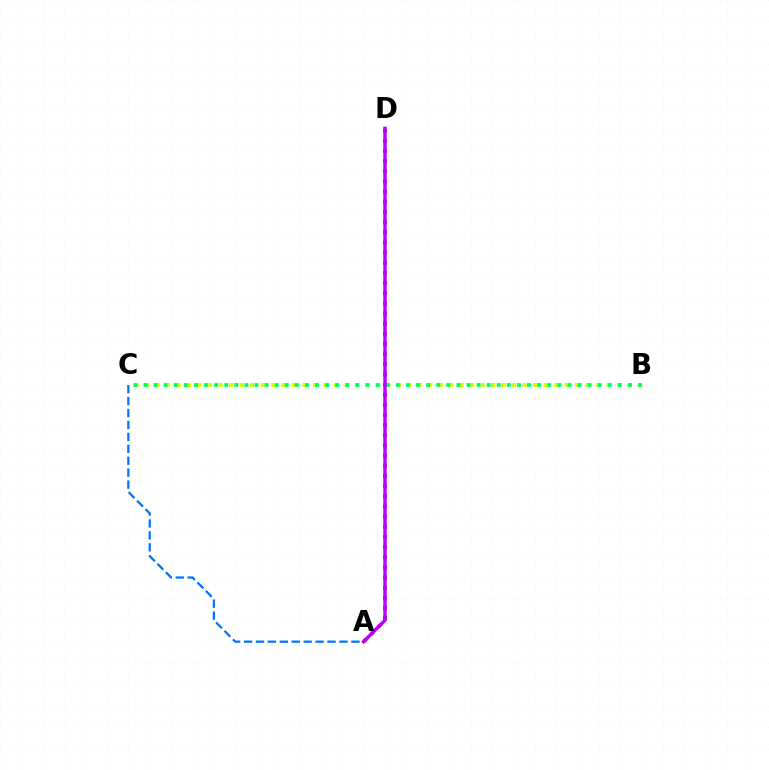{('B', 'C'): [{'color': '#d1ff00', 'line_style': 'dotted', 'thickness': 2.85}, {'color': '#00ff5c', 'line_style': 'dotted', 'thickness': 2.74}], ('A', 'D'): [{'color': '#ff0000', 'line_style': 'dotted', 'thickness': 2.76}, {'color': '#b900ff', 'line_style': 'solid', 'thickness': 2.45}], ('A', 'C'): [{'color': '#0074ff', 'line_style': 'dashed', 'thickness': 1.62}]}